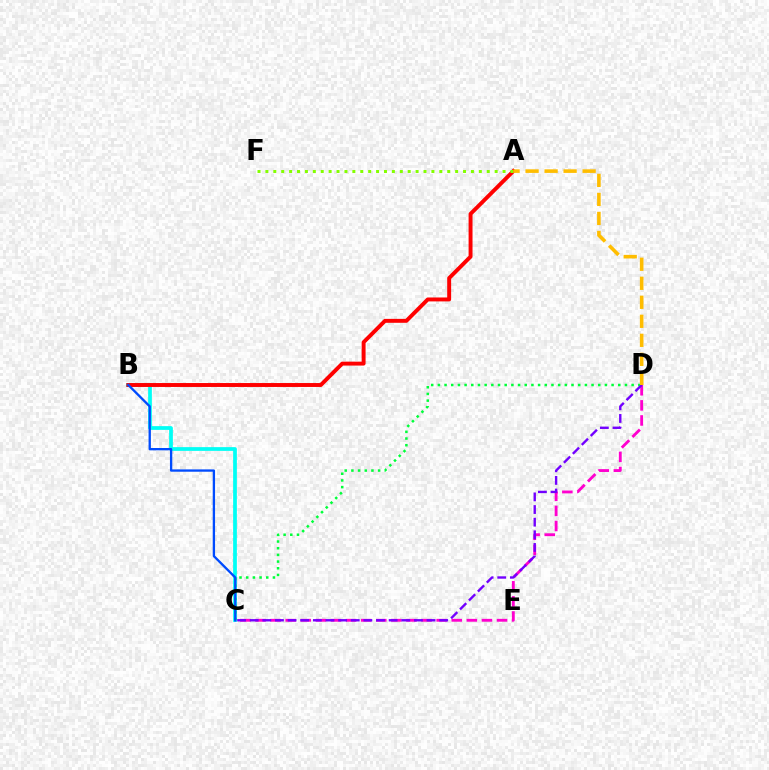{('B', 'C'): [{'color': '#00fff6', 'line_style': 'solid', 'thickness': 2.69}, {'color': '#004bff', 'line_style': 'solid', 'thickness': 1.68}], ('C', 'D'): [{'color': '#ff00cf', 'line_style': 'dashed', 'thickness': 2.05}, {'color': '#00ff39', 'line_style': 'dotted', 'thickness': 1.82}, {'color': '#7200ff', 'line_style': 'dashed', 'thickness': 1.72}], ('A', 'B'): [{'color': '#ff0000', 'line_style': 'solid', 'thickness': 2.83}], ('A', 'F'): [{'color': '#84ff00', 'line_style': 'dotted', 'thickness': 2.15}], ('A', 'D'): [{'color': '#ffbd00', 'line_style': 'dashed', 'thickness': 2.58}]}